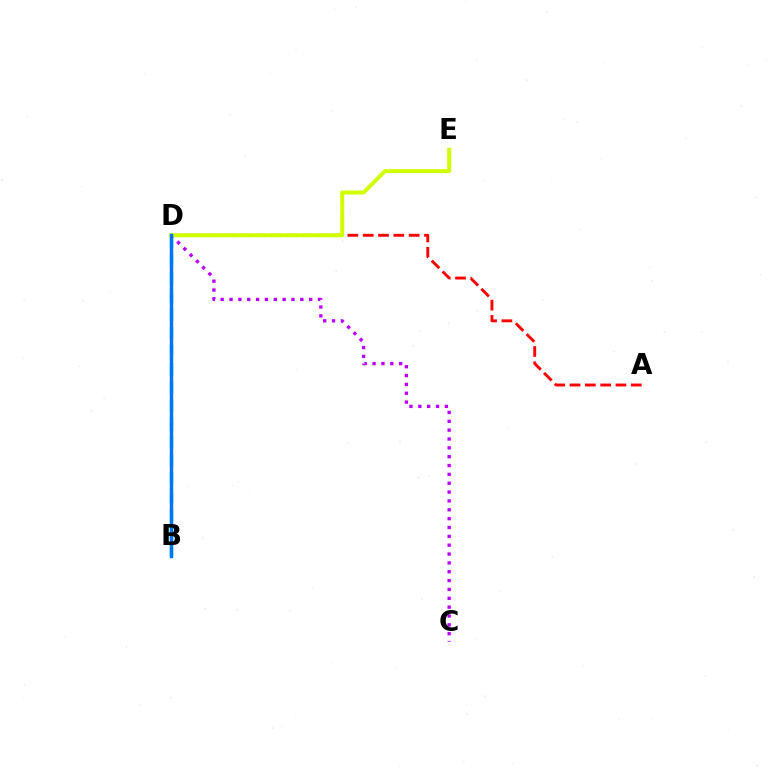{('C', 'D'): [{'color': '#b900ff', 'line_style': 'dotted', 'thickness': 2.4}], ('A', 'D'): [{'color': '#ff0000', 'line_style': 'dashed', 'thickness': 2.08}], ('B', 'D'): [{'color': '#00ff5c', 'line_style': 'dashed', 'thickness': 2.48}, {'color': '#0074ff', 'line_style': 'solid', 'thickness': 2.48}], ('D', 'E'): [{'color': '#d1ff00', 'line_style': 'solid', 'thickness': 2.86}]}